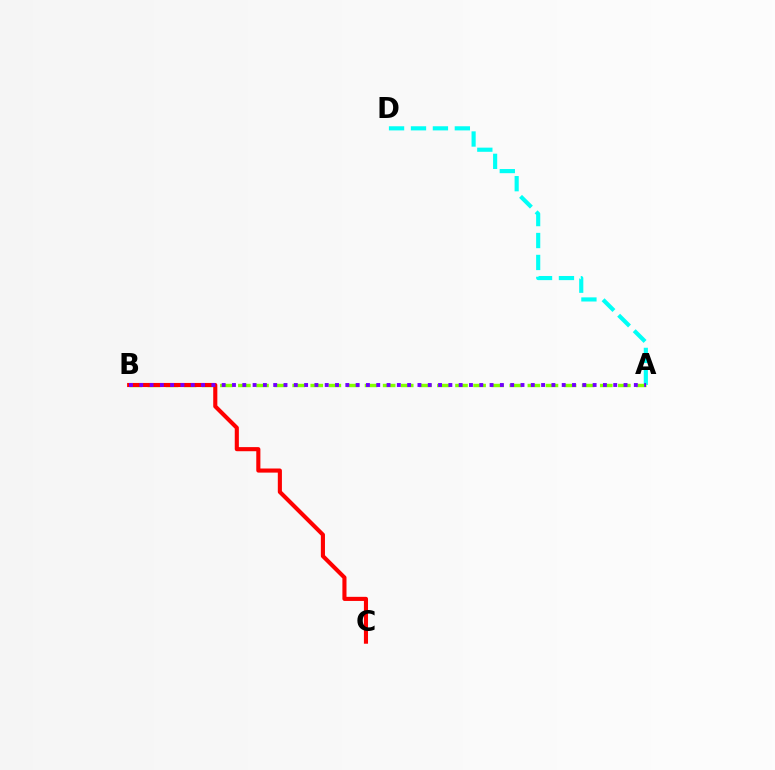{('A', 'D'): [{'color': '#00fff6', 'line_style': 'dashed', 'thickness': 2.98}], ('A', 'B'): [{'color': '#84ff00', 'line_style': 'dashed', 'thickness': 2.46}, {'color': '#7200ff', 'line_style': 'dotted', 'thickness': 2.8}], ('B', 'C'): [{'color': '#ff0000', 'line_style': 'solid', 'thickness': 2.96}]}